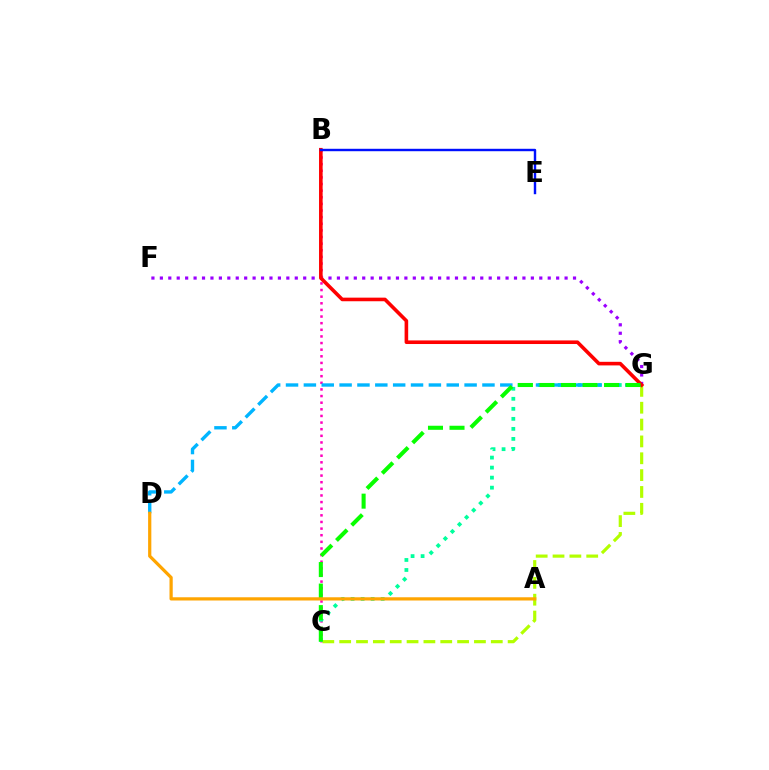{('F', 'G'): [{'color': '#9b00ff', 'line_style': 'dotted', 'thickness': 2.29}], ('B', 'C'): [{'color': '#ff00bd', 'line_style': 'dotted', 'thickness': 1.8}], ('C', 'G'): [{'color': '#b3ff00', 'line_style': 'dashed', 'thickness': 2.29}, {'color': '#00ff9d', 'line_style': 'dotted', 'thickness': 2.72}, {'color': '#08ff00', 'line_style': 'dashed', 'thickness': 2.93}], ('B', 'G'): [{'color': '#ff0000', 'line_style': 'solid', 'thickness': 2.59}], ('D', 'G'): [{'color': '#00b5ff', 'line_style': 'dashed', 'thickness': 2.43}], ('B', 'E'): [{'color': '#0010ff', 'line_style': 'solid', 'thickness': 1.75}], ('A', 'D'): [{'color': '#ffa500', 'line_style': 'solid', 'thickness': 2.32}]}